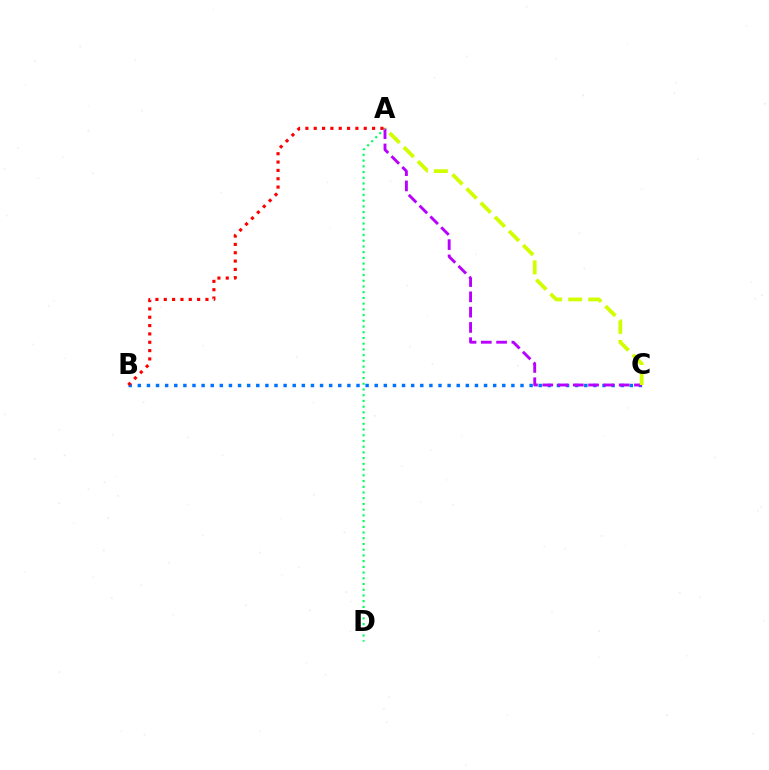{('B', 'C'): [{'color': '#0074ff', 'line_style': 'dotted', 'thickness': 2.48}], ('A', 'D'): [{'color': '#00ff5c', 'line_style': 'dotted', 'thickness': 1.55}], ('A', 'C'): [{'color': '#b900ff', 'line_style': 'dashed', 'thickness': 2.08}, {'color': '#d1ff00', 'line_style': 'dashed', 'thickness': 2.72}], ('A', 'B'): [{'color': '#ff0000', 'line_style': 'dotted', 'thickness': 2.27}]}